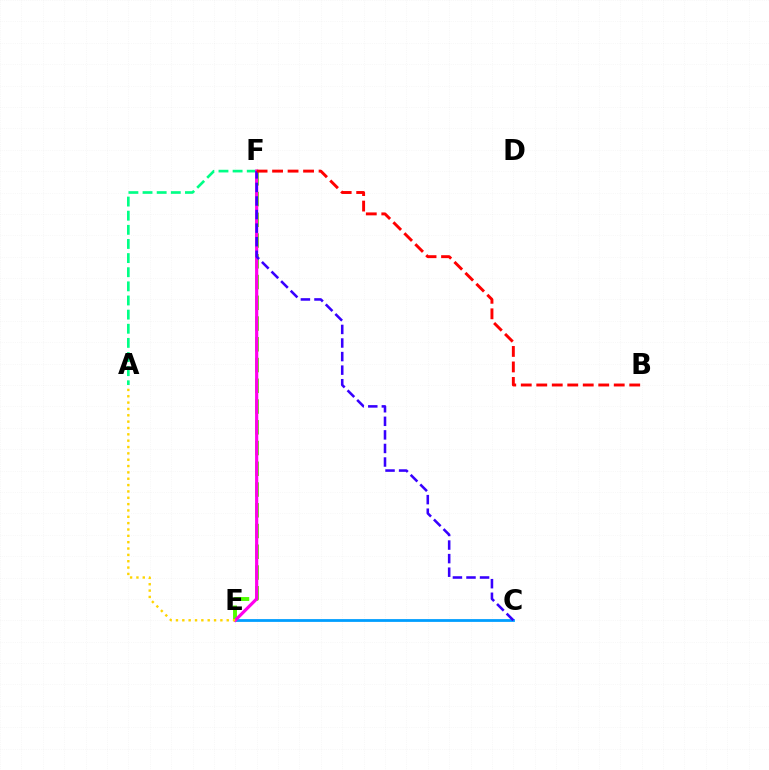{('C', 'E'): [{'color': '#009eff', 'line_style': 'solid', 'thickness': 2.0}], ('E', 'F'): [{'color': '#4fff00', 'line_style': 'dashed', 'thickness': 2.82}, {'color': '#ff00ed', 'line_style': 'solid', 'thickness': 2.29}], ('A', 'F'): [{'color': '#00ff86', 'line_style': 'dashed', 'thickness': 1.92}], ('A', 'E'): [{'color': '#ffd500', 'line_style': 'dotted', 'thickness': 1.72}], ('C', 'F'): [{'color': '#3700ff', 'line_style': 'dashed', 'thickness': 1.84}], ('B', 'F'): [{'color': '#ff0000', 'line_style': 'dashed', 'thickness': 2.11}]}